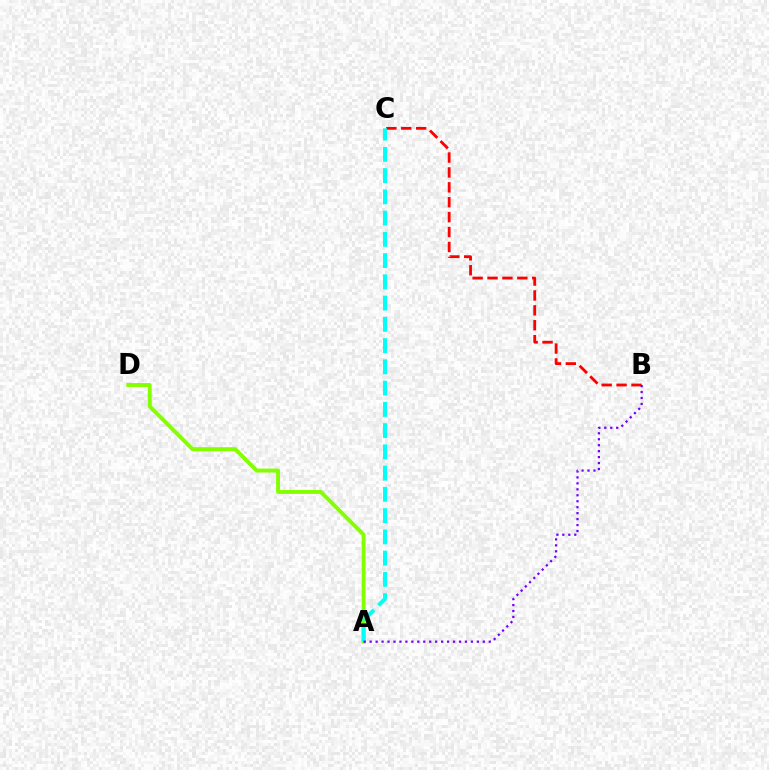{('B', 'C'): [{'color': '#ff0000', 'line_style': 'dashed', 'thickness': 2.02}], ('A', 'D'): [{'color': '#84ff00', 'line_style': 'solid', 'thickness': 2.82}], ('A', 'C'): [{'color': '#00fff6', 'line_style': 'dashed', 'thickness': 2.89}], ('A', 'B'): [{'color': '#7200ff', 'line_style': 'dotted', 'thickness': 1.62}]}